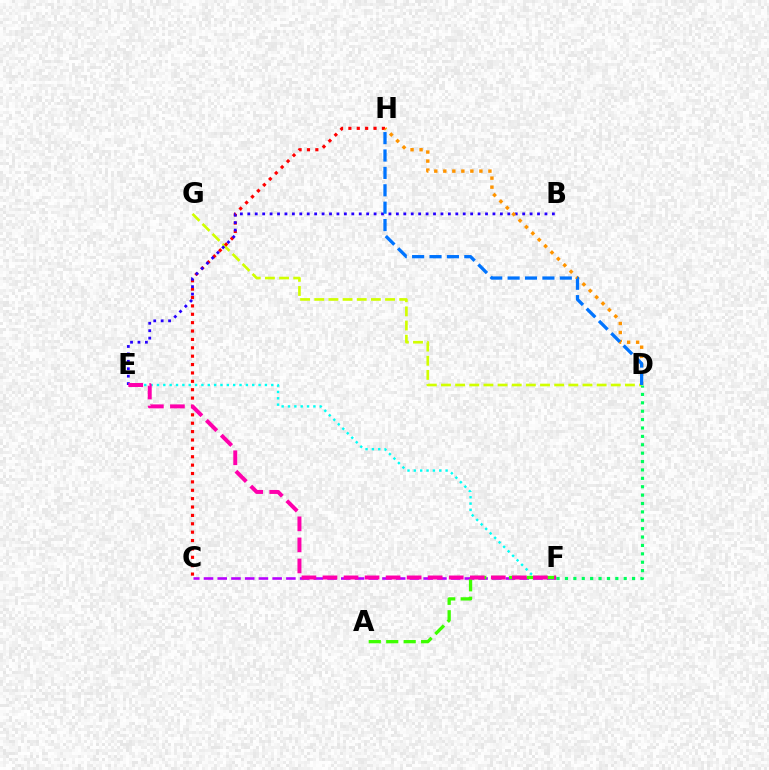{('E', 'F'): [{'color': '#00fff6', 'line_style': 'dotted', 'thickness': 1.73}, {'color': '#ff00ac', 'line_style': 'dashed', 'thickness': 2.86}], ('C', 'F'): [{'color': '#b900ff', 'line_style': 'dashed', 'thickness': 1.86}], ('D', 'G'): [{'color': '#d1ff00', 'line_style': 'dashed', 'thickness': 1.92}], ('C', 'H'): [{'color': '#ff0000', 'line_style': 'dotted', 'thickness': 2.28}], ('A', 'F'): [{'color': '#3dff00', 'line_style': 'dashed', 'thickness': 2.37}], ('B', 'E'): [{'color': '#2500ff', 'line_style': 'dotted', 'thickness': 2.02}], ('D', 'H'): [{'color': '#ff9400', 'line_style': 'dotted', 'thickness': 2.45}, {'color': '#0074ff', 'line_style': 'dashed', 'thickness': 2.36}], ('D', 'F'): [{'color': '#00ff5c', 'line_style': 'dotted', 'thickness': 2.28}]}